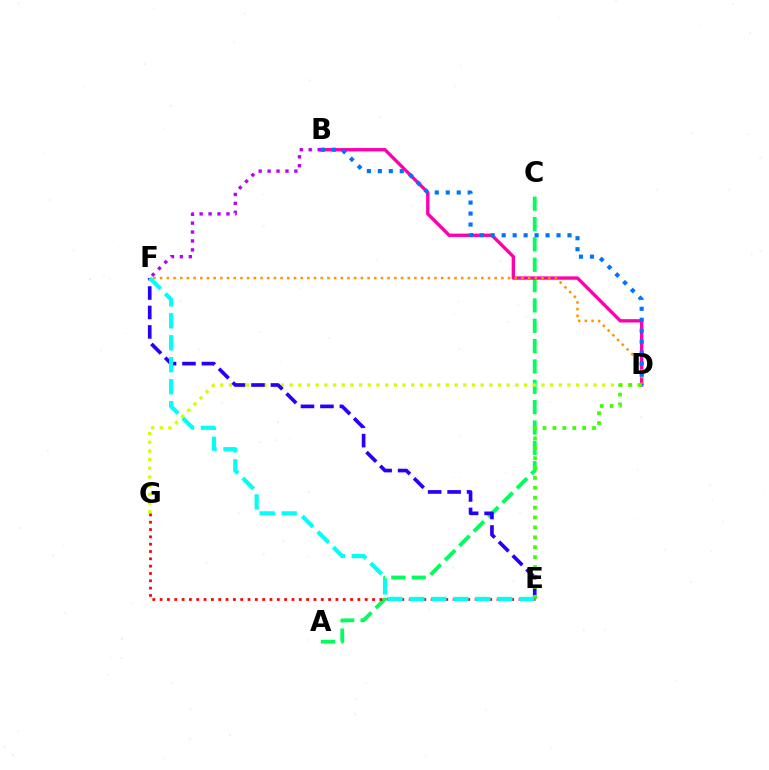{('A', 'C'): [{'color': '#00ff5c', 'line_style': 'dashed', 'thickness': 2.76}], ('B', 'D'): [{'color': '#ff00ac', 'line_style': 'solid', 'thickness': 2.42}, {'color': '#0074ff', 'line_style': 'dotted', 'thickness': 2.98}], ('D', 'F'): [{'color': '#ff9400', 'line_style': 'dotted', 'thickness': 1.82}], ('D', 'G'): [{'color': '#d1ff00', 'line_style': 'dotted', 'thickness': 2.36}], ('E', 'F'): [{'color': '#2500ff', 'line_style': 'dashed', 'thickness': 2.64}, {'color': '#00fff6', 'line_style': 'dashed', 'thickness': 2.98}], ('E', 'G'): [{'color': '#ff0000', 'line_style': 'dotted', 'thickness': 1.99}], ('B', 'F'): [{'color': '#b900ff', 'line_style': 'dotted', 'thickness': 2.43}], ('D', 'E'): [{'color': '#3dff00', 'line_style': 'dotted', 'thickness': 2.69}]}